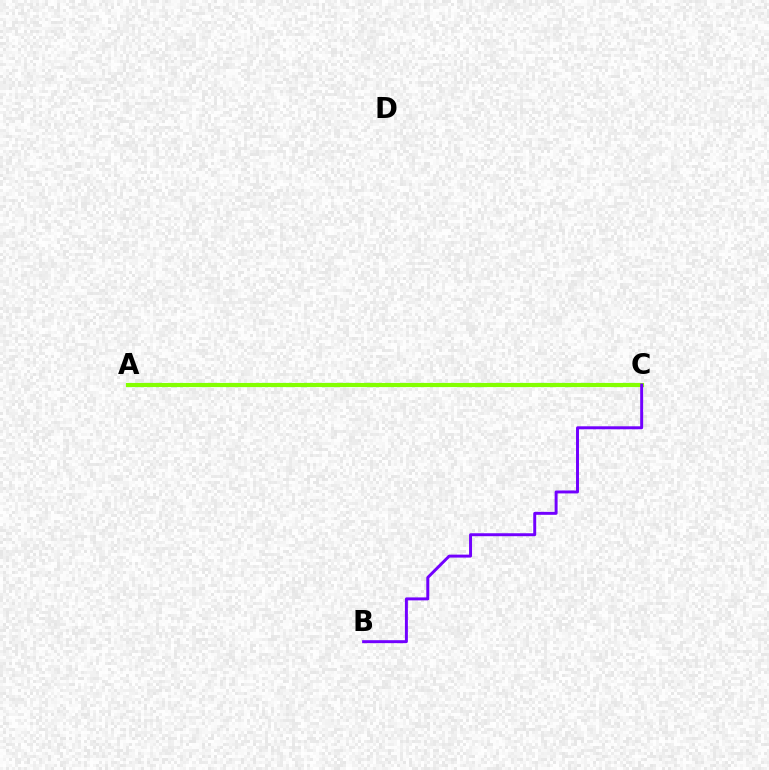{('A', 'C'): [{'color': '#ff0000', 'line_style': 'dotted', 'thickness': 2.72}, {'color': '#00fff6', 'line_style': 'dashed', 'thickness': 2.92}, {'color': '#84ff00', 'line_style': 'solid', 'thickness': 2.99}], ('B', 'C'): [{'color': '#7200ff', 'line_style': 'solid', 'thickness': 2.13}]}